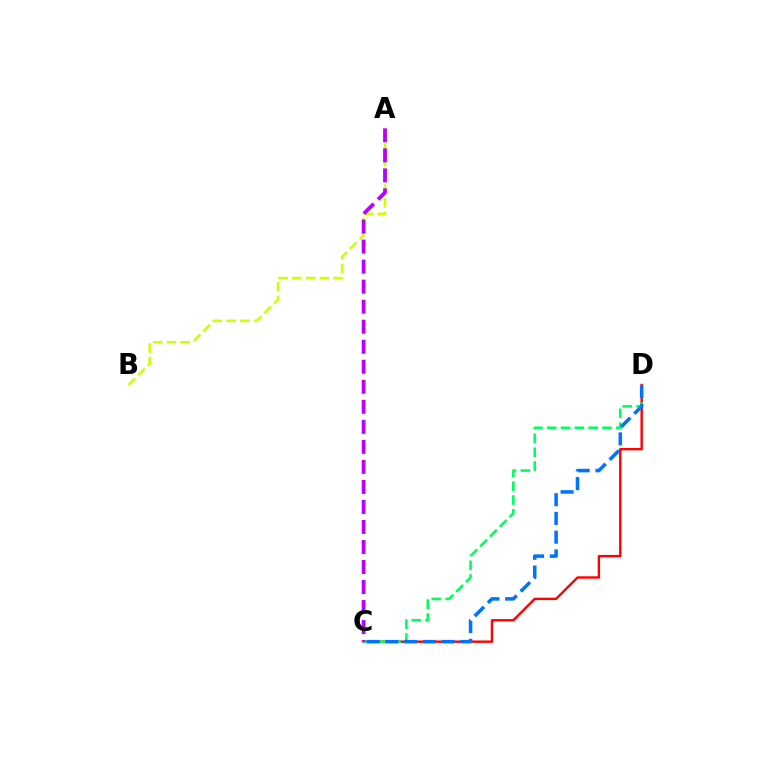{('C', 'D'): [{'color': '#ff0000', 'line_style': 'solid', 'thickness': 1.72}, {'color': '#00ff5c', 'line_style': 'dashed', 'thickness': 1.88}, {'color': '#0074ff', 'line_style': 'dashed', 'thickness': 2.55}], ('A', 'B'): [{'color': '#d1ff00', 'line_style': 'dashed', 'thickness': 1.86}], ('A', 'C'): [{'color': '#b900ff', 'line_style': 'dashed', 'thickness': 2.72}]}